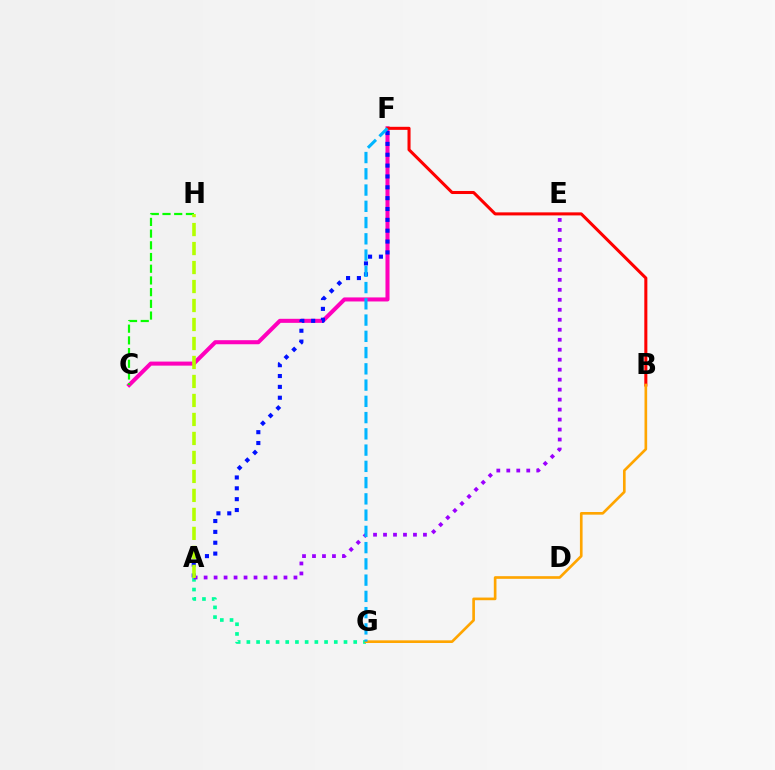{('A', 'G'): [{'color': '#00ff9d', 'line_style': 'dotted', 'thickness': 2.64}], ('C', 'F'): [{'color': '#ff00bd', 'line_style': 'solid', 'thickness': 2.91}], ('C', 'H'): [{'color': '#08ff00', 'line_style': 'dashed', 'thickness': 1.59}], ('A', 'F'): [{'color': '#0010ff', 'line_style': 'dotted', 'thickness': 2.95}], ('A', 'E'): [{'color': '#9b00ff', 'line_style': 'dotted', 'thickness': 2.71}], ('B', 'F'): [{'color': '#ff0000', 'line_style': 'solid', 'thickness': 2.2}], ('A', 'H'): [{'color': '#b3ff00', 'line_style': 'dashed', 'thickness': 2.58}], ('B', 'G'): [{'color': '#ffa500', 'line_style': 'solid', 'thickness': 1.91}], ('F', 'G'): [{'color': '#00b5ff', 'line_style': 'dashed', 'thickness': 2.21}]}